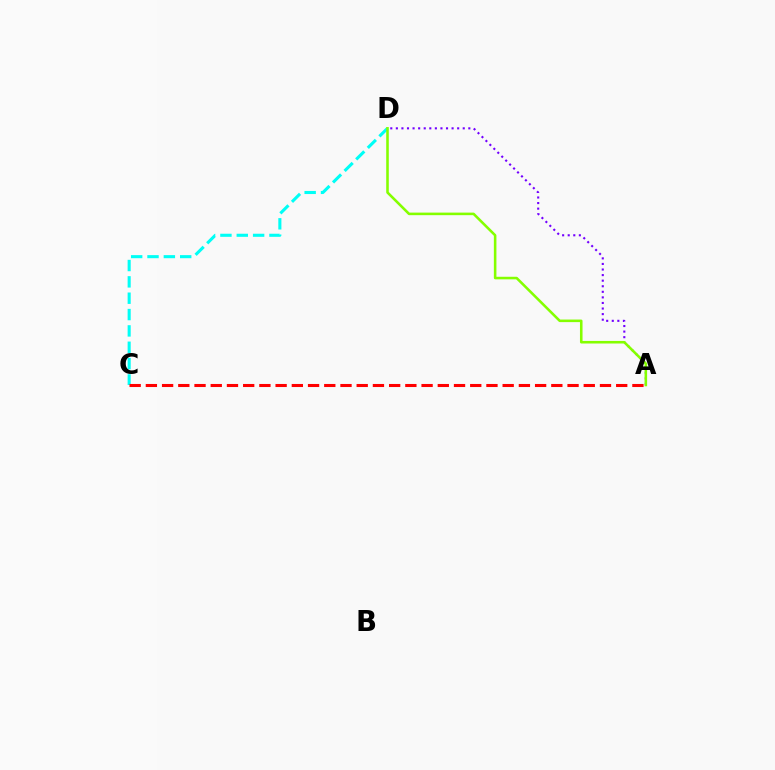{('C', 'D'): [{'color': '#00fff6', 'line_style': 'dashed', 'thickness': 2.22}], ('A', 'D'): [{'color': '#7200ff', 'line_style': 'dotted', 'thickness': 1.51}, {'color': '#84ff00', 'line_style': 'solid', 'thickness': 1.85}], ('A', 'C'): [{'color': '#ff0000', 'line_style': 'dashed', 'thickness': 2.2}]}